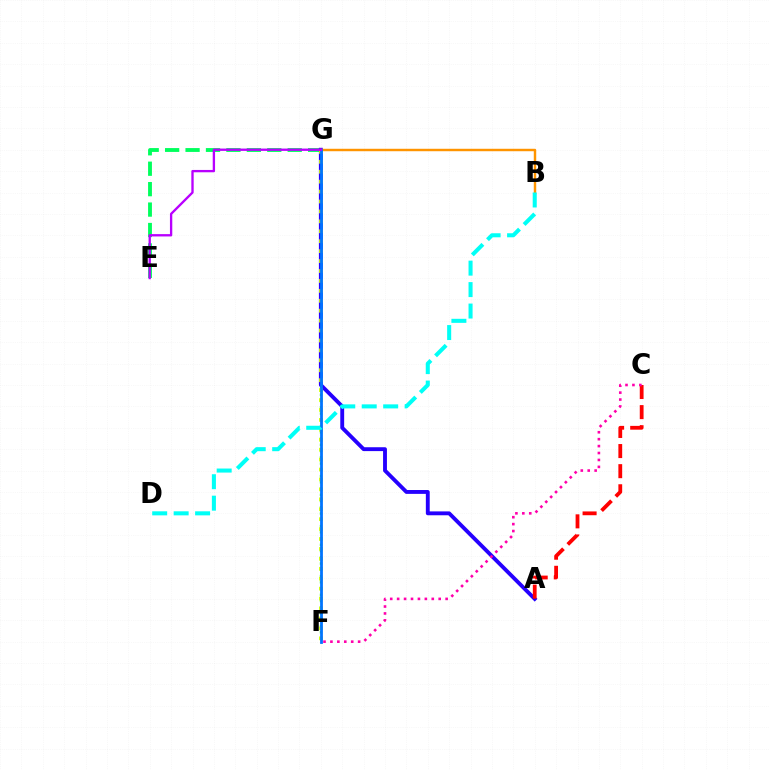{('E', 'G'): [{'color': '#00ff5c', 'line_style': 'dashed', 'thickness': 2.78}, {'color': '#b900ff', 'line_style': 'solid', 'thickness': 1.68}], ('F', 'G'): [{'color': '#3dff00', 'line_style': 'dotted', 'thickness': 1.7}, {'color': '#d1ff00', 'line_style': 'dotted', 'thickness': 2.7}, {'color': '#0074ff', 'line_style': 'solid', 'thickness': 2.01}], ('A', 'G'): [{'color': '#2500ff', 'line_style': 'solid', 'thickness': 2.79}], ('A', 'C'): [{'color': '#ff0000', 'line_style': 'dashed', 'thickness': 2.73}], ('B', 'G'): [{'color': '#ff9400', 'line_style': 'solid', 'thickness': 1.76}], ('B', 'D'): [{'color': '#00fff6', 'line_style': 'dashed', 'thickness': 2.91}], ('C', 'F'): [{'color': '#ff00ac', 'line_style': 'dotted', 'thickness': 1.88}]}